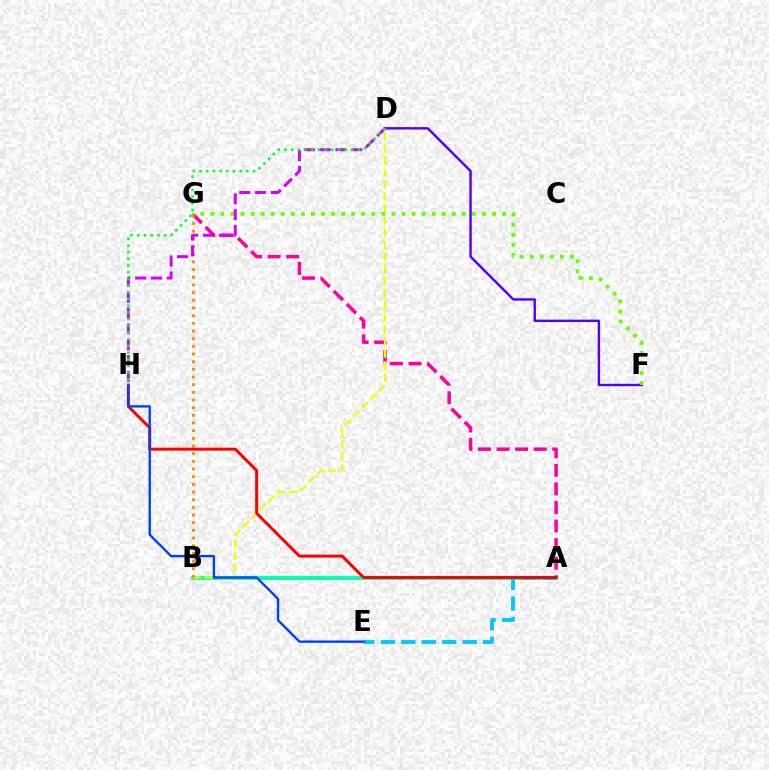{('A', 'B'): [{'color': '#00ffaf', 'line_style': 'solid', 'thickness': 2.75}], ('D', 'F'): [{'color': '#4f00ff', 'line_style': 'solid', 'thickness': 1.73}], ('A', 'E'): [{'color': '#00c7ff', 'line_style': 'dashed', 'thickness': 2.78}], ('A', 'G'): [{'color': '#ff00a0', 'line_style': 'dashed', 'thickness': 2.52}], ('B', 'D'): [{'color': '#eeff00', 'line_style': 'dashed', 'thickness': 1.64}], ('F', 'G'): [{'color': '#66ff00', 'line_style': 'dotted', 'thickness': 2.73}], ('B', 'G'): [{'color': '#ff8800', 'line_style': 'dotted', 'thickness': 2.08}], ('D', 'H'): [{'color': '#d600ff', 'line_style': 'dashed', 'thickness': 2.15}, {'color': '#00ff27', 'line_style': 'dotted', 'thickness': 1.82}], ('A', 'H'): [{'color': '#ff0000', 'line_style': 'solid', 'thickness': 2.13}], ('E', 'H'): [{'color': '#003fff', 'line_style': 'solid', 'thickness': 1.7}]}